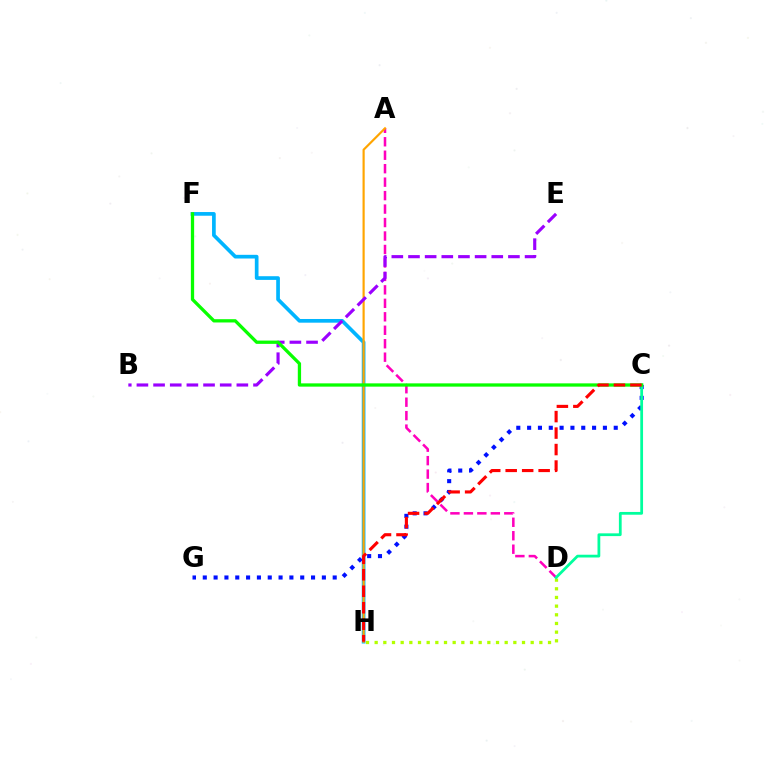{('F', 'H'): [{'color': '#00b5ff', 'line_style': 'solid', 'thickness': 2.66}], ('A', 'D'): [{'color': '#ff00bd', 'line_style': 'dashed', 'thickness': 1.83}], ('D', 'H'): [{'color': '#b3ff00', 'line_style': 'dotted', 'thickness': 2.36}], ('A', 'H'): [{'color': '#ffa500', 'line_style': 'solid', 'thickness': 1.56}], ('C', 'G'): [{'color': '#0010ff', 'line_style': 'dotted', 'thickness': 2.94}], ('B', 'E'): [{'color': '#9b00ff', 'line_style': 'dashed', 'thickness': 2.26}], ('C', 'D'): [{'color': '#00ff9d', 'line_style': 'solid', 'thickness': 1.99}], ('C', 'F'): [{'color': '#08ff00', 'line_style': 'solid', 'thickness': 2.36}], ('C', 'H'): [{'color': '#ff0000', 'line_style': 'dashed', 'thickness': 2.24}]}